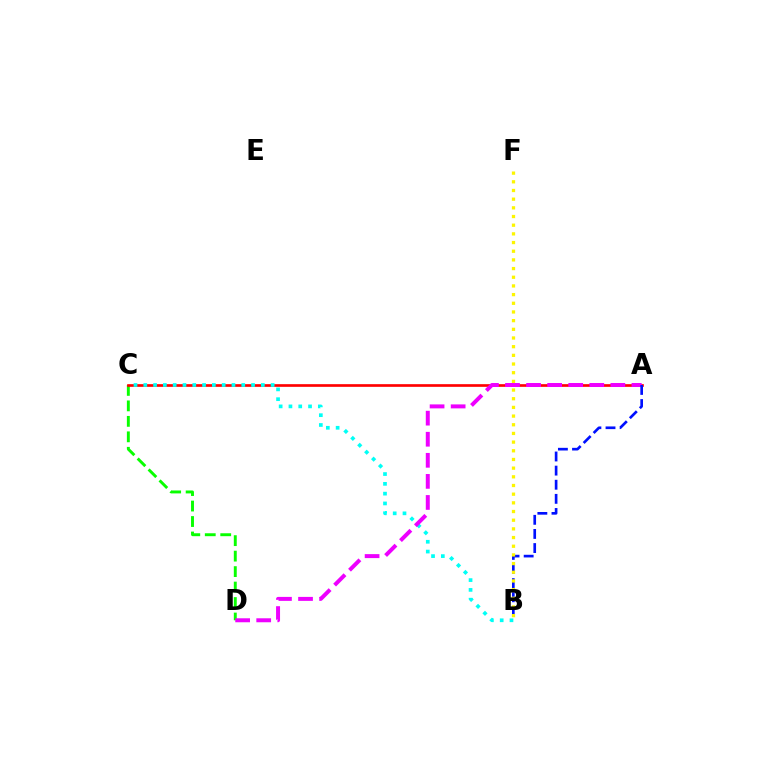{('C', 'D'): [{'color': '#08ff00', 'line_style': 'dashed', 'thickness': 2.1}], ('A', 'C'): [{'color': '#ff0000', 'line_style': 'solid', 'thickness': 1.92}], ('B', 'C'): [{'color': '#00fff6', 'line_style': 'dotted', 'thickness': 2.66}], ('A', 'D'): [{'color': '#ee00ff', 'line_style': 'dashed', 'thickness': 2.86}], ('A', 'B'): [{'color': '#0010ff', 'line_style': 'dashed', 'thickness': 1.92}], ('B', 'F'): [{'color': '#fcf500', 'line_style': 'dotted', 'thickness': 2.36}]}